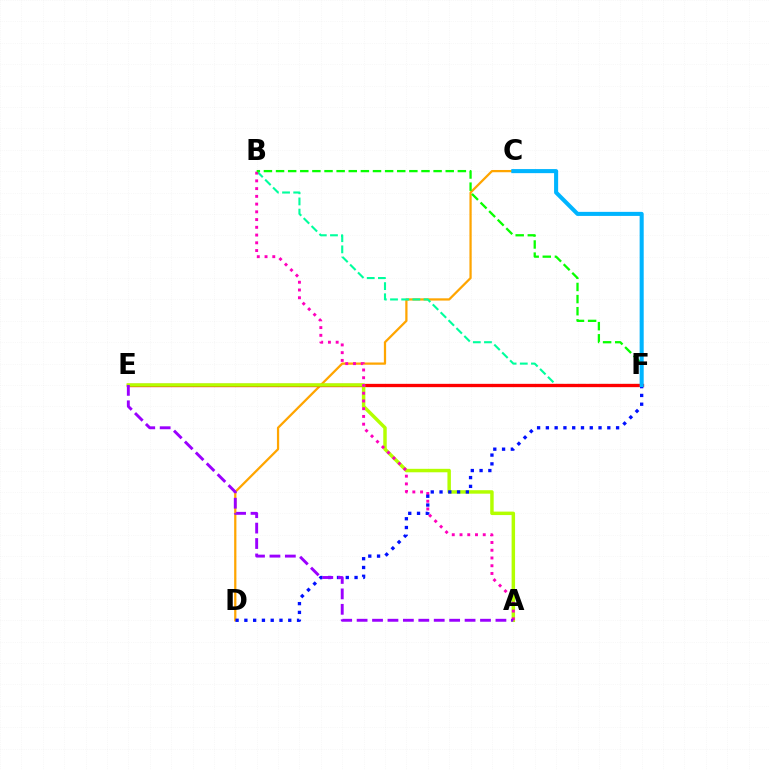{('C', 'D'): [{'color': '#ffa500', 'line_style': 'solid', 'thickness': 1.62}], ('B', 'F'): [{'color': '#00ff9d', 'line_style': 'dashed', 'thickness': 1.52}, {'color': '#08ff00', 'line_style': 'dashed', 'thickness': 1.65}], ('E', 'F'): [{'color': '#ff0000', 'line_style': 'solid', 'thickness': 2.39}], ('A', 'E'): [{'color': '#b3ff00', 'line_style': 'solid', 'thickness': 2.49}, {'color': '#9b00ff', 'line_style': 'dashed', 'thickness': 2.1}], ('A', 'B'): [{'color': '#ff00bd', 'line_style': 'dotted', 'thickness': 2.1}], ('D', 'F'): [{'color': '#0010ff', 'line_style': 'dotted', 'thickness': 2.38}], ('C', 'F'): [{'color': '#00b5ff', 'line_style': 'solid', 'thickness': 2.93}]}